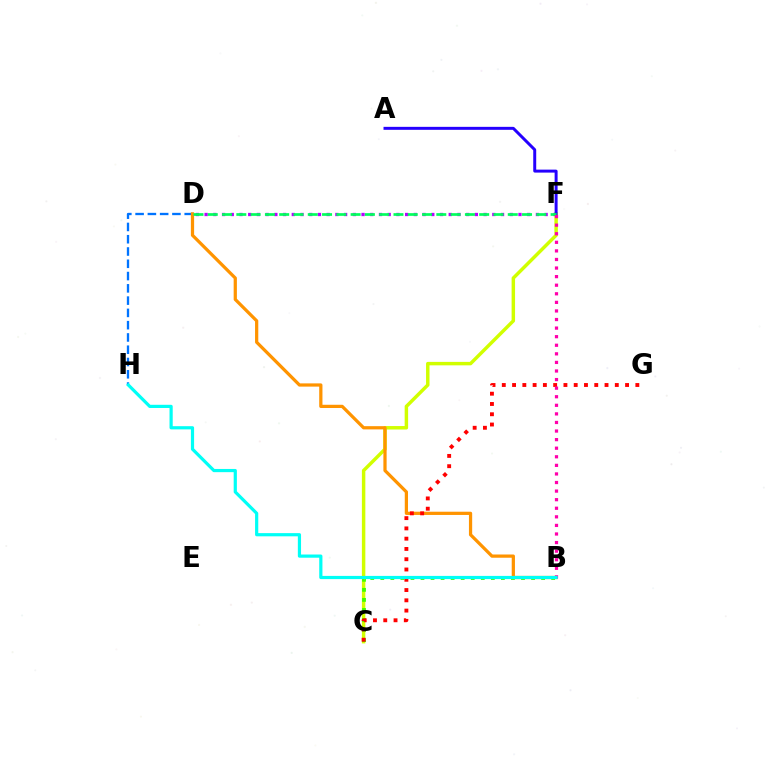{('C', 'F'): [{'color': '#d1ff00', 'line_style': 'solid', 'thickness': 2.49}], ('D', 'H'): [{'color': '#0074ff', 'line_style': 'dashed', 'thickness': 1.67}], ('B', 'D'): [{'color': '#ff9400', 'line_style': 'solid', 'thickness': 2.33}], ('D', 'F'): [{'color': '#b900ff', 'line_style': 'dotted', 'thickness': 2.37}, {'color': '#00ff5c', 'line_style': 'dashed', 'thickness': 1.94}], ('B', 'C'): [{'color': '#3dff00', 'line_style': 'dotted', 'thickness': 2.73}], ('A', 'F'): [{'color': '#2500ff', 'line_style': 'solid', 'thickness': 2.14}], ('C', 'G'): [{'color': '#ff0000', 'line_style': 'dotted', 'thickness': 2.79}], ('B', 'F'): [{'color': '#ff00ac', 'line_style': 'dotted', 'thickness': 2.33}], ('B', 'H'): [{'color': '#00fff6', 'line_style': 'solid', 'thickness': 2.3}]}